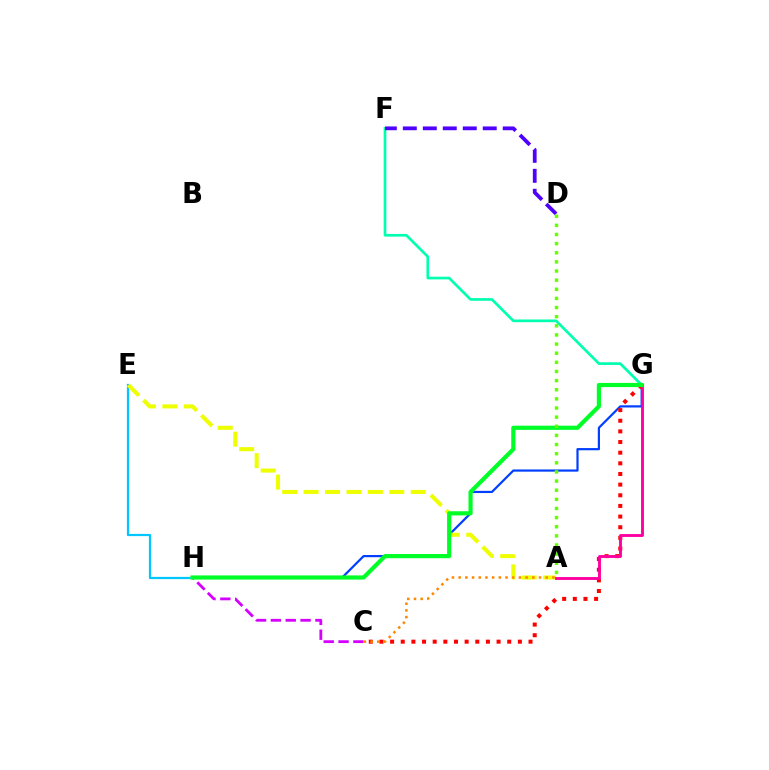{('F', 'G'): [{'color': '#00ffaf', 'line_style': 'solid', 'thickness': 1.93}], ('C', 'H'): [{'color': '#d600ff', 'line_style': 'dashed', 'thickness': 2.02}], ('G', 'H'): [{'color': '#003fff', 'line_style': 'solid', 'thickness': 1.59}, {'color': '#00ff27', 'line_style': 'solid', 'thickness': 3.0}], ('E', 'H'): [{'color': '#00c7ff', 'line_style': 'solid', 'thickness': 1.61}], ('C', 'G'): [{'color': '#ff0000', 'line_style': 'dotted', 'thickness': 2.89}], ('D', 'F'): [{'color': '#4f00ff', 'line_style': 'dashed', 'thickness': 2.71}], ('A', 'E'): [{'color': '#eeff00', 'line_style': 'dashed', 'thickness': 2.91}], ('A', 'G'): [{'color': '#ff00a0', 'line_style': 'solid', 'thickness': 2.07}], ('A', 'C'): [{'color': '#ff8800', 'line_style': 'dotted', 'thickness': 1.82}], ('A', 'D'): [{'color': '#66ff00', 'line_style': 'dotted', 'thickness': 2.48}]}